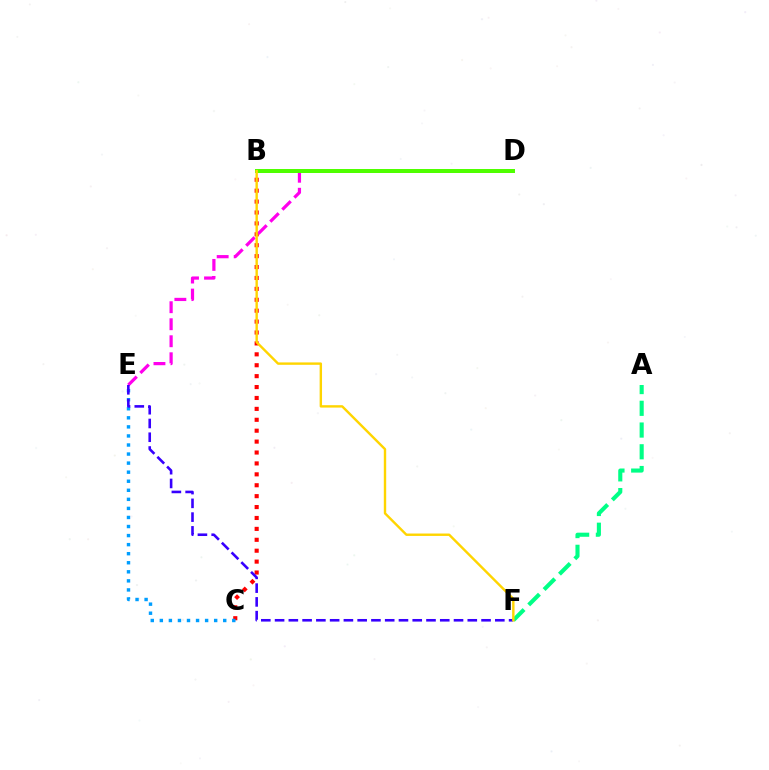{('B', 'C'): [{'color': '#ff0000', 'line_style': 'dotted', 'thickness': 2.96}], ('D', 'E'): [{'color': '#ff00ed', 'line_style': 'dashed', 'thickness': 2.31}], ('C', 'E'): [{'color': '#009eff', 'line_style': 'dotted', 'thickness': 2.46}], ('E', 'F'): [{'color': '#3700ff', 'line_style': 'dashed', 'thickness': 1.87}], ('B', 'D'): [{'color': '#4fff00', 'line_style': 'solid', 'thickness': 2.88}], ('A', 'F'): [{'color': '#00ff86', 'line_style': 'dashed', 'thickness': 2.95}], ('B', 'F'): [{'color': '#ffd500', 'line_style': 'solid', 'thickness': 1.73}]}